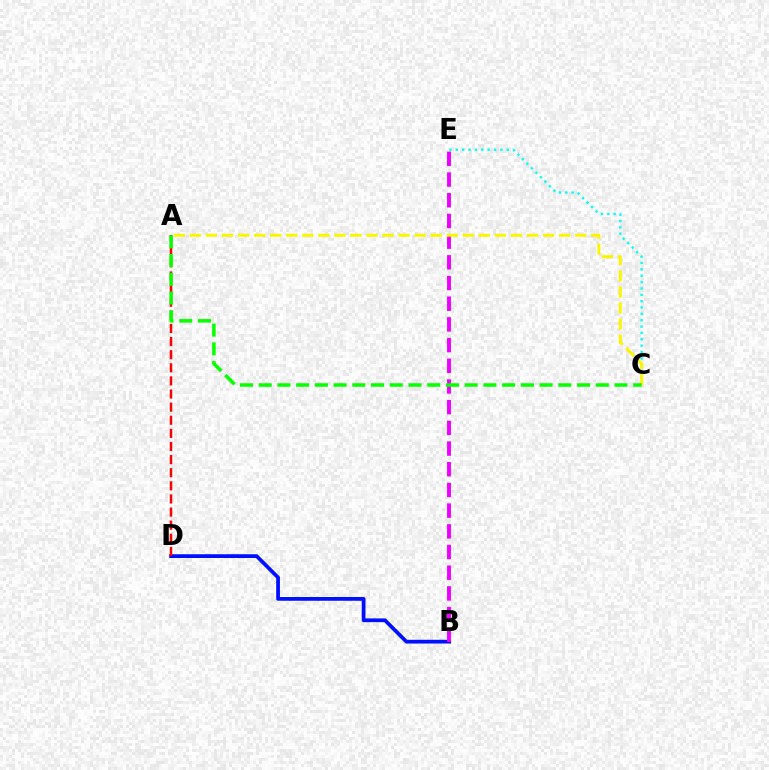{('B', 'D'): [{'color': '#0010ff', 'line_style': 'solid', 'thickness': 2.71}], ('C', 'E'): [{'color': '#00fff6', 'line_style': 'dotted', 'thickness': 1.73}], ('B', 'E'): [{'color': '#ee00ff', 'line_style': 'dashed', 'thickness': 2.81}], ('A', 'C'): [{'color': '#fcf500', 'line_style': 'dashed', 'thickness': 2.18}, {'color': '#08ff00', 'line_style': 'dashed', 'thickness': 2.54}], ('A', 'D'): [{'color': '#ff0000', 'line_style': 'dashed', 'thickness': 1.78}]}